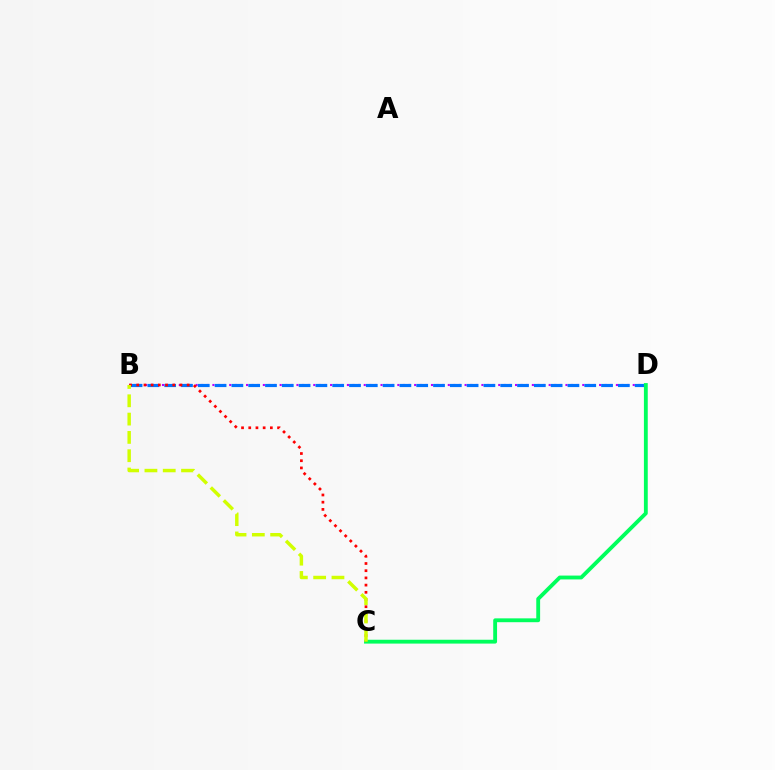{('B', 'D'): [{'color': '#b900ff', 'line_style': 'dotted', 'thickness': 1.52}, {'color': '#0074ff', 'line_style': 'dashed', 'thickness': 2.28}], ('C', 'D'): [{'color': '#00ff5c', 'line_style': 'solid', 'thickness': 2.77}], ('B', 'C'): [{'color': '#ff0000', 'line_style': 'dotted', 'thickness': 1.96}, {'color': '#d1ff00', 'line_style': 'dashed', 'thickness': 2.49}]}